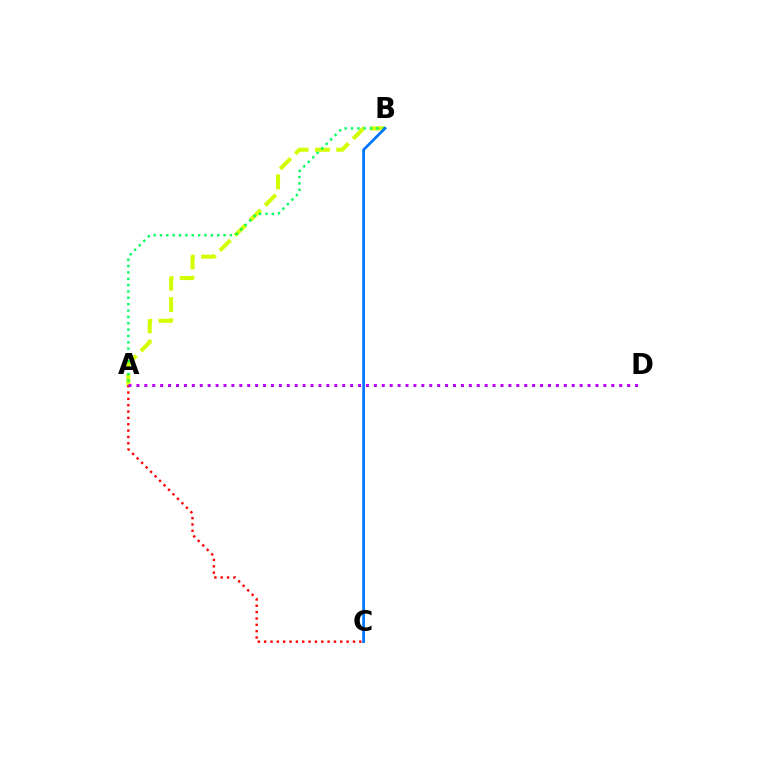{('A', 'B'): [{'color': '#d1ff00', 'line_style': 'dashed', 'thickness': 2.9}, {'color': '#00ff5c', 'line_style': 'dotted', 'thickness': 1.73}], ('A', 'C'): [{'color': '#ff0000', 'line_style': 'dotted', 'thickness': 1.72}], ('A', 'D'): [{'color': '#b900ff', 'line_style': 'dotted', 'thickness': 2.15}], ('B', 'C'): [{'color': '#0074ff', 'line_style': 'solid', 'thickness': 1.95}]}